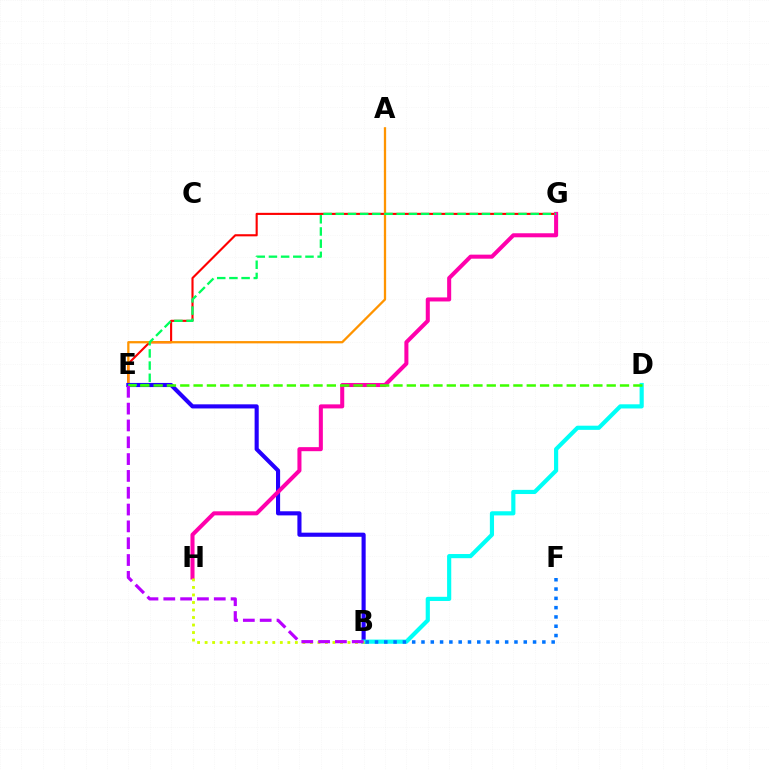{('E', 'G'): [{'color': '#ff0000', 'line_style': 'solid', 'thickness': 1.53}, {'color': '#00ff5c', 'line_style': 'dashed', 'thickness': 1.65}], ('A', 'E'): [{'color': '#ff9400', 'line_style': 'solid', 'thickness': 1.65}], ('B', 'E'): [{'color': '#2500ff', 'line_style': 'solid', 'thickness': 2.96}, {'color': '#b900ff', 'line_style': 'dashed', 'thickness': 2.29}], ('B', 'D'): [{'color': '#00fff6', 'line_style': 'solid', 'thickness': 3.0}], ('B', 'F'): [{'color': '#0074ff', 'line_style': 'dotted', 'thickness': 2.53}], ('G', 'H'): [{'color': '#ff00ac', 'line_style': 'solid', 'thickness': 2.91}], ('B', 'H'): [{'color': '#d1ff00', 'line_style': 'dotted', 'thickness': 2.04}], ('D', 'E'): [{'color': '#3dff00', 'line_style': 'dashed', 'thickness': 1.81}]}